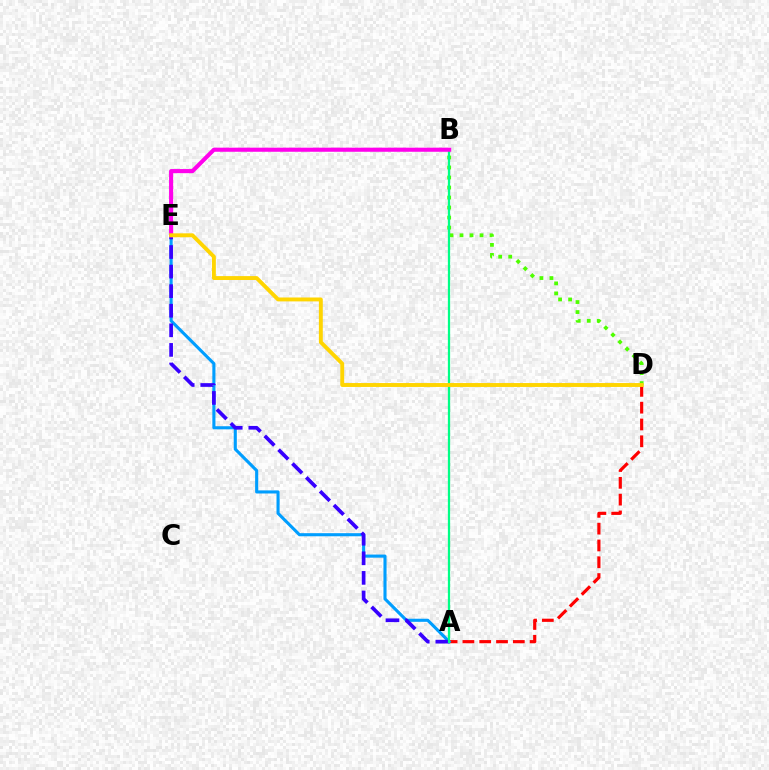{('B', 'D'): [{'color': '#4fff00', 'line_style': 'dotted', 'thickness': 2.72}], ('A', 'D'): [{'color': '#ff0000', 'line_style': 'dashed', 'thickness': 2.28}], ('A', 'E'): [{'color': '#009eff', 'line_style': 'solid', 'thickness': 2.23}, {'color': '#3700ff', 'line_style': 'dashed', 'thickness': 2.66}], ('A', 'B'): [{'color': '#00ff86', 'line_style': 'solid', 'thickness': 1.63}], ('B', 'E'): [{'color': '#ff00ed', 'line_style': 'solid', 'thickness': 2.95}], ('D', 'E'): [{'color': '#ffd500', 'line_style': 'solid', 'thickness': 2.81}]}